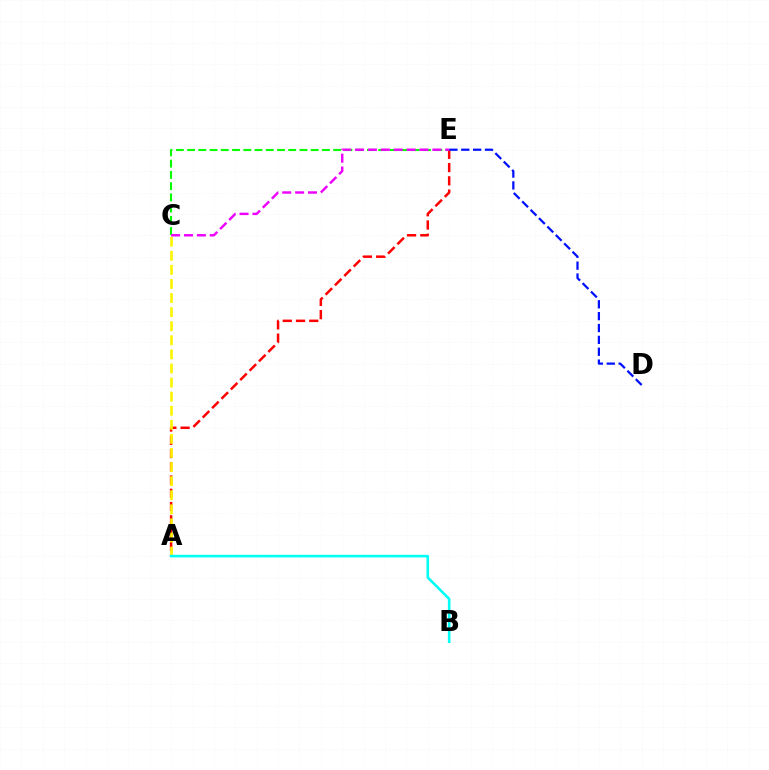{('A', 'E'): [{'color': '#ff0000', 'line_style': 'dashed', 'thickness': 1.8}], ('C', 'E'): [{'color': '#08ff00', 'line_style': 'dashed', 'thickness': 1.53}, {'color': '#ee00ff', 'line_style': 'dashed', 'thickness': 1.75}], ('A', 'C'): [{'color': '#fcf500', 'line_style': 'dashed', 'thickness': 1.91}], ('D', 'E'): [{'color': '#0010ff', 'line_style': 'dashed', 'thickness': 1.61}], ('A', 'B'): [{'color': '#00fff6', 'line_style': 'solid', 'thickness': 1.88}]}